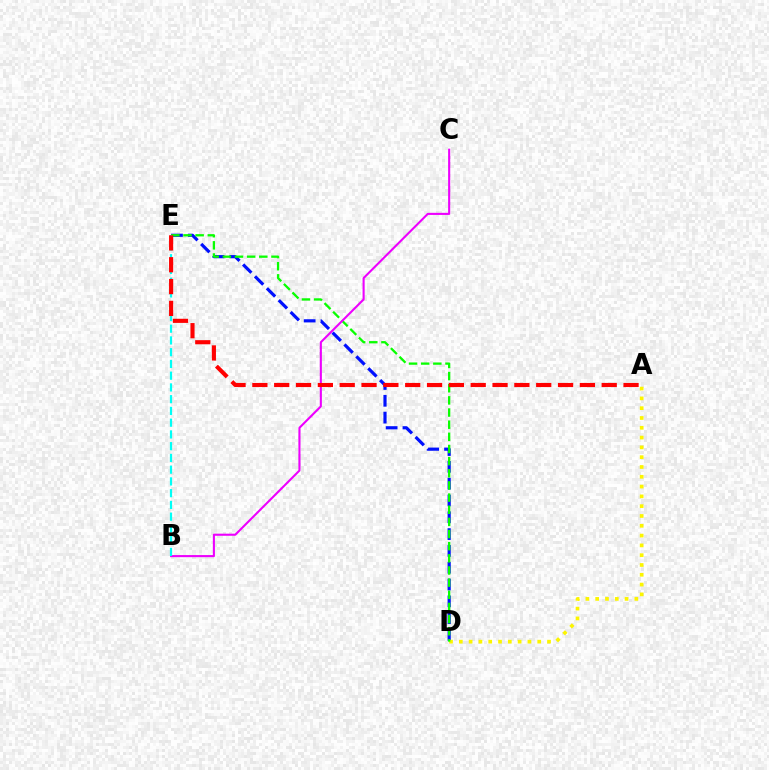{('D', 'E'): [{'color': '#0010ff', 'line_style': 'dashed', 'thickness': 2.28}, {'color': '#08ff00', 'line_style': 'dashed', 'thickness': 1.65}], ('A', 'D'): [{'color': '#fcf500', 'line_style': 'dotted', 'thickness': 2.66}], ('B', 'C'): [{'color': '#ee00ff', 'line_style': 'solid', 'thickness': 1.51}], ('B', 'E'): [{'color': '#00fff6', 'line_style': 'dashed', 'thickness': 1.6}], ('A', 'E'): [{'color': '#ff0000', 'line_style': 'dashed', 'thickness': 2.97}]}